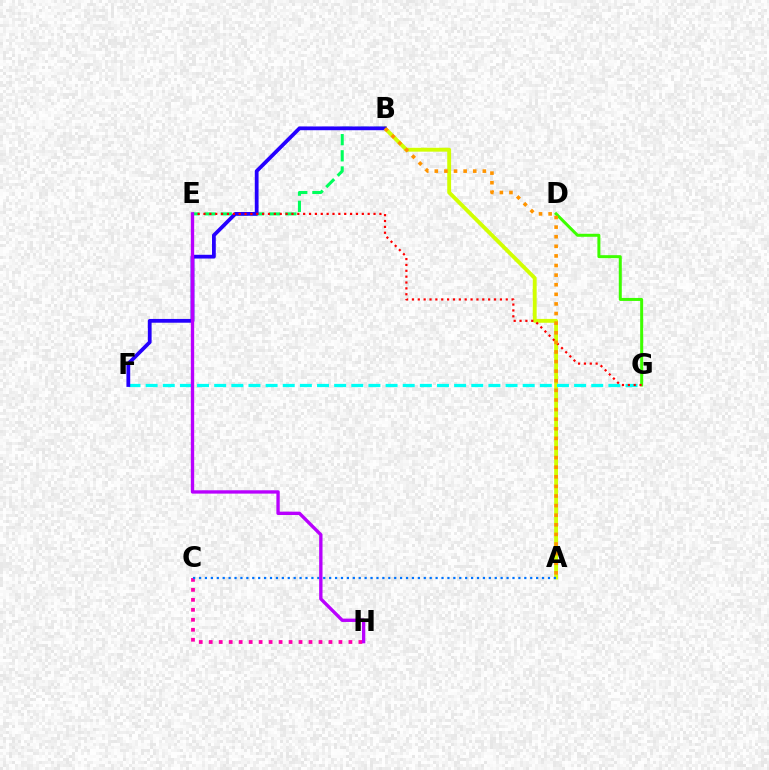{('B', 'E'): [{'color': '#00ff5c', 'line_style': 'dashed', 'thickness': 2.19}], ('C', 'H'): [{'color': '#ff00ac', 'line_style': 'dotted', 'thickness': 2.71}], ('A', 'B'): [{'color': '#d1ff00', 'line_style': 'solid', 'thickness': 2.78}, {'color': '#ff9400', 'line_style': 'dotted', 'thickness': 2.61}], ('F', 'G'): [{'color': '#00fff6', 'line_style': 'dashed', 'thickness': 2.33}], ('B', 'F'): [{'color': '#2500ff', 'line_style': 'solid', 'thickness': 2.71}], ('D', 'G'): [{'color': '#3dff00', 'line_style': 'solid', 'thickness': 2.16}], ('E', 'G'): [{'color': '#ff0000', 'line_style': 'dotted', 'thickness': 1.59}], ('A', 'C'): [{'color': '#0074ff', 'line_style': 'dotted', 'thickness': 1.61}], ('E', 'H'): [{'color': '#b900ff', 'line_style': 'solid', 'thickness': 2.41}]}